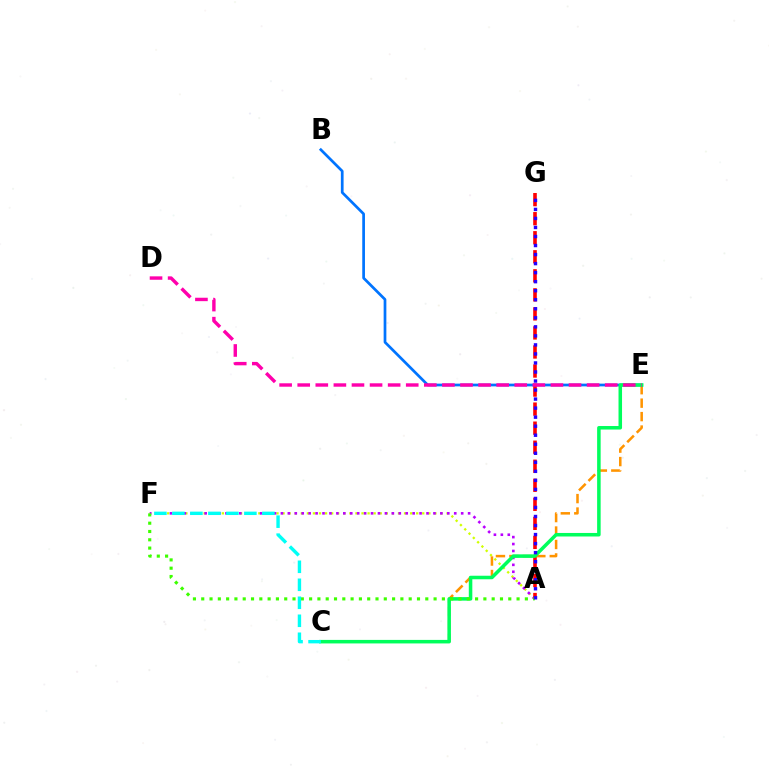{('A', 'F'): [{'color': '#d1ff00', 'line_style': 'dotted', 'thickness': 1.65}, {'color': '#b900ff', 'line_style': 'dotted', 'thickness': 1.88}, {'color': '#3dff00', 'line_style': 'dotted', 'thickness': 2.25}], ('A', 'G'): [{'color': '#ff0000', 'line_style': 'dashed', 'thickness': 2.59}, {'color': '#2500ff', 'line_style': 'dotted', 'thickness': 2.45}], ('C', 'E'): [{'color': '#ff9400', 'line_style': 'dashed', 'thickness': 1.83}, {'color': '#00ff5c', 'line_style': 'solid', 'thickness': 2.54}], ('B', 'E'): [{'color': '#0074ff', 'line_style': 'solid', 'thickness': 1.96}], ('D', 'E'): [{'color': '#ff00ac', 'line_style': 'dashed', 'thickness': 2.46}], ('C', 'F'): [{'color': '#00fff6', 'line_style': 'dashed', 'thickness': 2.44}]}